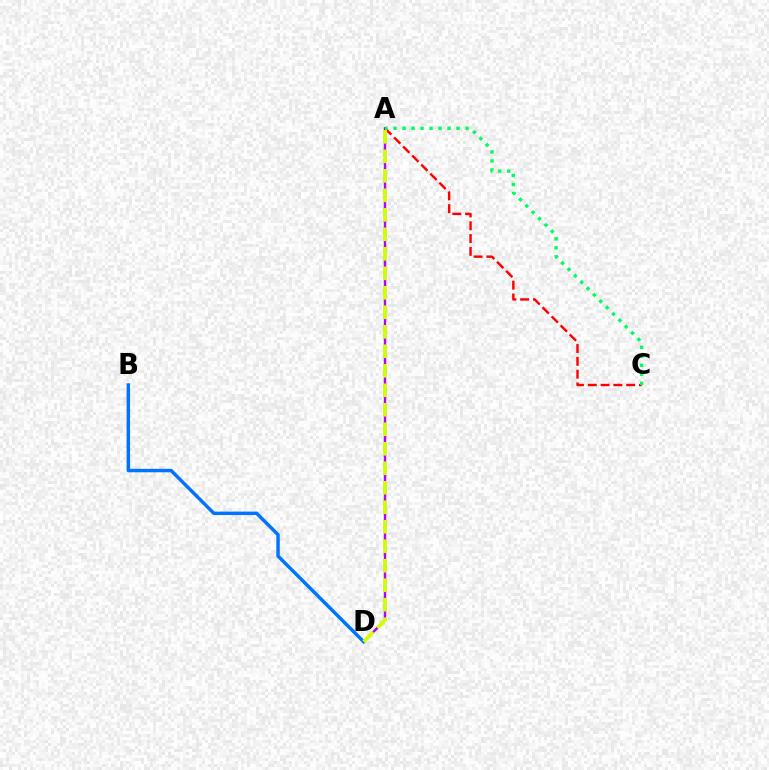{('A', 'D'): [{'color': '#b900ff', 'line_style': 'solid', 'thickness': 1.75}, {'color': '#d1ff00', 'line_style': 'dashed', 'thickness': 2.65}], ('A', 'C'): [{'color': '#ff0000', 'line_style': 'dashed', 'thickness': 1.74}, {'color': '#00ff5c', 'line_style': 'dotted', 'thickness': 2.44}], ('B', 'D'): [{'color': '#0074ff', 'line_style': 'solid', 'thickness': 2.49}]}